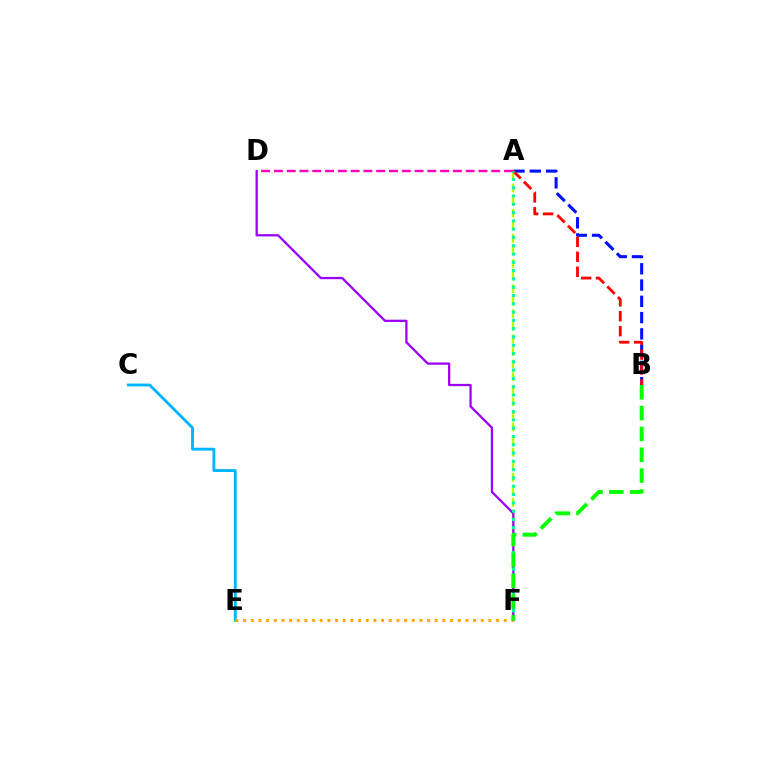{('A', 'F'): [{'color': '#b3ff00', 'line_style': 'dashed', 'thickness': 1.71}, {'color': '#00ff9d', 'line_style': 'dotted', 'thickness': 2.25}], ('A', 'B'): [{'color': '#0010ff', 'line_style': 'dashed', 'thickness': 2.21}, {'color': '#ff0000', 'line_style': 'dashed', 'thickness': 2.03}], ('D', 'F'): [{'color': '#9b00ff', 'line_style': 'solid', 'thickness': 1.63}], ('C', 'E'): [{'color': '#00b5ff', 'line_style': 'solid', 'thickness': 2.07}], ('A', 'D'): [{'color': '#ff00bd', 'line_style': 'dashed', 'thickness': 1.74}], ('E', 'F'): [{'color': '#ffa500', 'line_style': 'dotted', 'thickness': 2.08}], ('B', 'F'): [{'color': '#08ff00', 'line_style': 'dashed', 'thickness': 2.83}]}